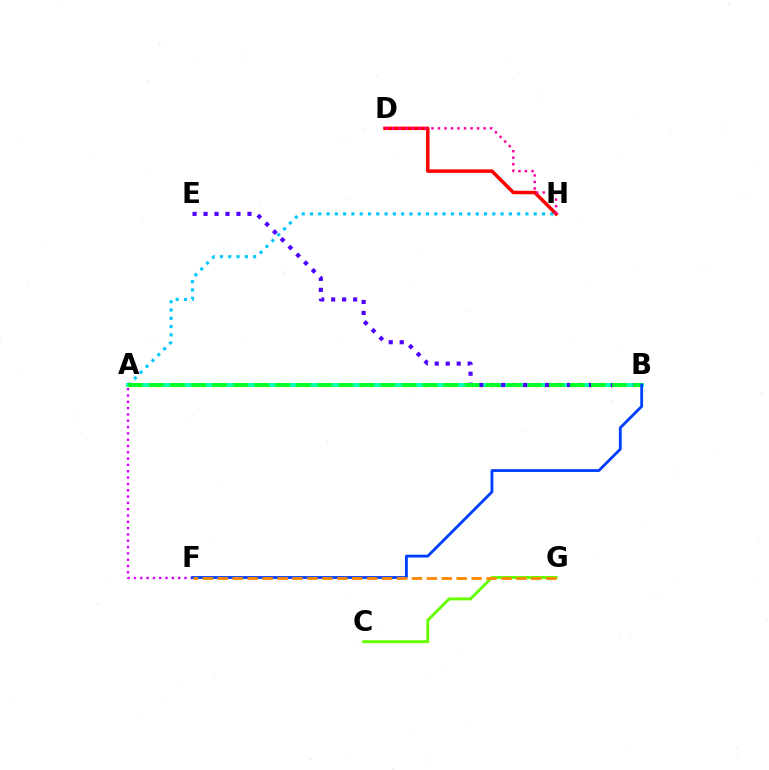{('A', 'F'): [{'color': '#d600ff', 'line_style': 'dotted', 'thickness': 1.72}], ('A', 'B'): [{'color': '#eeff00', 'line_style': 'dotted', 'thickness': 2.51}, {'color': '#00ffaf', 'line_style': 'solid', 'thickness': 2.8}, {'color': '#00ff27', 'line_style': 'dashed', 'thickness': 2.86}], ('B', 'E'): [{'color': '#4f00ff', 'line_style': 'dotted', 'thickness': 2.98}], ('A', 'H'): [{'color': '#00c7ff', 'line_style': 'dotted', 'thickness': 2.25}], ('C', 'G'): [{'color': '#66ff00', 'line_style': 'solid', 'thickness': 2.12}], ('B', 'F'): [{'color': '#003fff', 'line_style': 'solid', 'thickness': 2.03}], ('F', 'G'): [{'color': '#ff8800', 'line_style': 'dashed', 'thickness': 2.03}], ('D', 'H'): [{'color': '#ff0000', 'line_style': 'solid', 'thickness': 2.51}, {'color': '#ff00a0', 'line_style': 'dotted', 'thickness': 1.77}]}